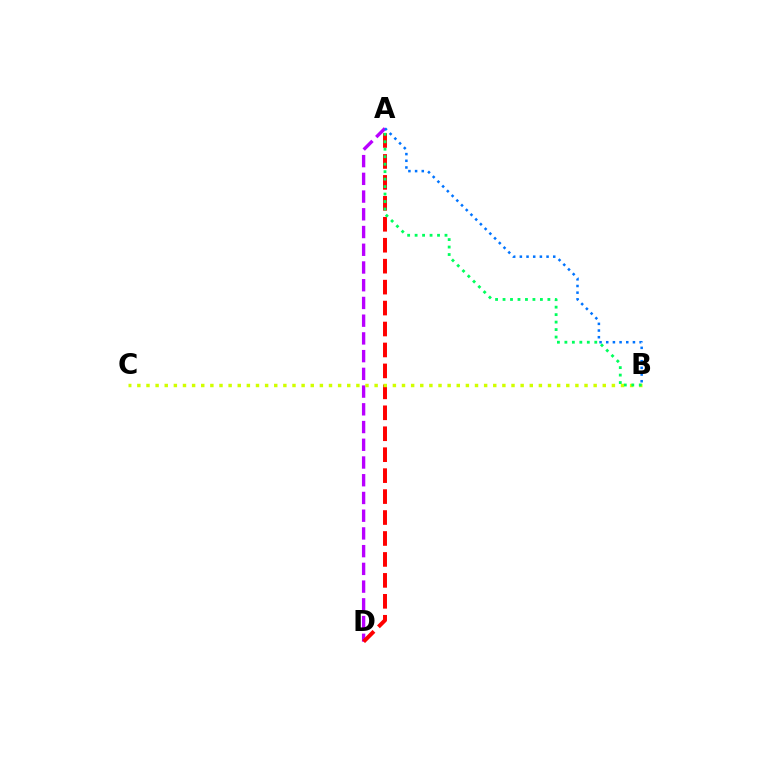{('A', 'D'): [{'color': '#b900ff', 'line_style': 'dashed', 'thickness': 2.41}, {'color': '#ff0000', 'line_style': 'dashed', 'thickness': 2.85}], ('B', 'C'): [{'color': '#d1ff00', 'line_style': 'dotted', 'thickness': 2.48}], ('A', 'B'): [{'color': '#00ff5c', 'line_style': 'dotted', 'thickness': 2.03}, {'color': '#0074ff', 'line_style': 'dotted', 'thickness': 1.81}]}